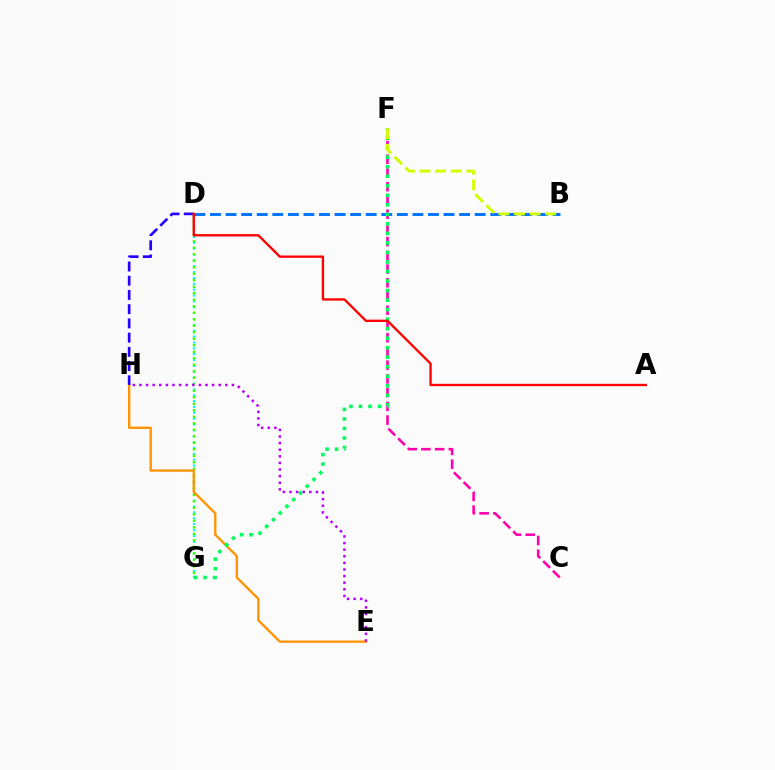{('D', 'G'): [{'color': '#00fff6', 'line_style': 'dotted', 'thickness': 1.59}, {'color': '#3dff00', 'line_style': 'dotted', 'thickness': 1.77}], ('E', 'H'): [{'color': '#ff9400', 'line_style': 'solid', 'thickness': 1.68}, {'color': '#b900ff', 'line_style': 'dotted', 'thickness': 1.79}], ('C', 'F'): [{'color': '#ff00ac', 'line_style': 'dashed', 'thickness': 1.86}], ('B', 'D'): [{'color': '#0074ff', 'line_style': 'dashed', 'thickness': 2.12}], ('D', 'H'): [{'color': '#2500ff', 'line_style': 'dashed', 'thickness': 1.93}], ('F', 'G'): [{'color': '#00ff5c', 'line_style': 'dotted', 'thickness': 2.59}], ('A', 'D'): [{'color': '#ff0000', 'line_style': 'solid', 'thickness': 1.69}], ('B', 'F'): [{'color': '#d1ff00', 'line_style': 'dashed', 'thickness': 2.12}]}